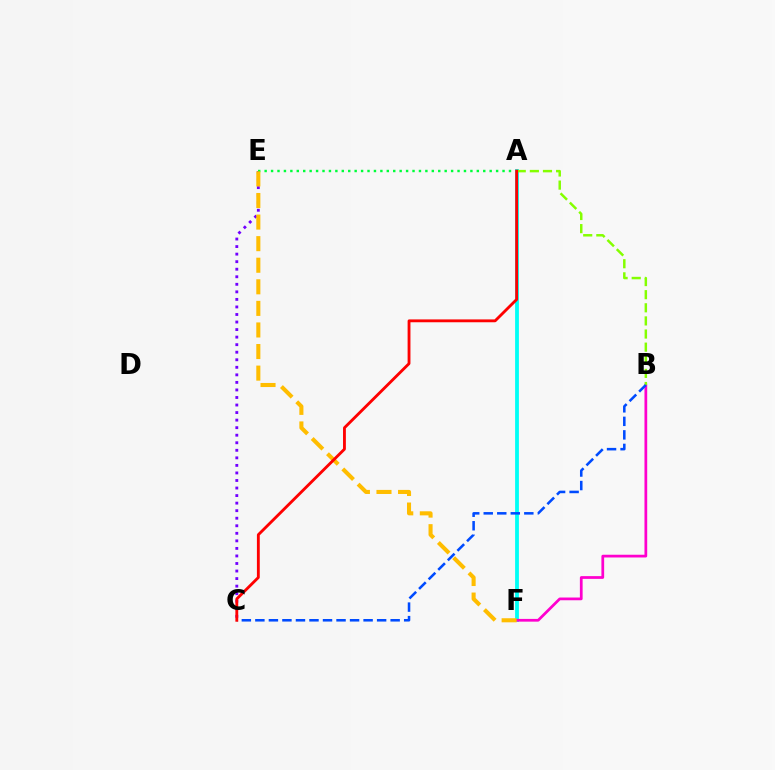{('C', 'E'): [{'color': '#7200ff', 'line_style': 'dotted', 'thickness': 2.05}], ('A', 'E'): [{'color': '#00ff39', 'line_style': 'dotted', 'thickness': 1.75}], ('A', 'F'): [{'color': '#00fff6', 'line_style': 'solid', 'thickness': 2.74}], ('B', 'F'): [{'color': '#ff00cf', 'line_style': 'solid', 'thickness': 1.97}], ('E', 'F'): [{'color': '#ffbd00', 'line_style': 'dashed', 'thickness': 2.93}], ('A', 'B'): [{'color': '#84ff00', 'line_style': 'dashed', 'thickness': 1.78}], ('B', 'C'): [{'color': '#004bff', 'line_style': 'dashed', 'thickness': 1.84}], ('A', 'C'): [{'color': '#ff0000', 'line_style': 'solid', 'thickness': 2.05}]}